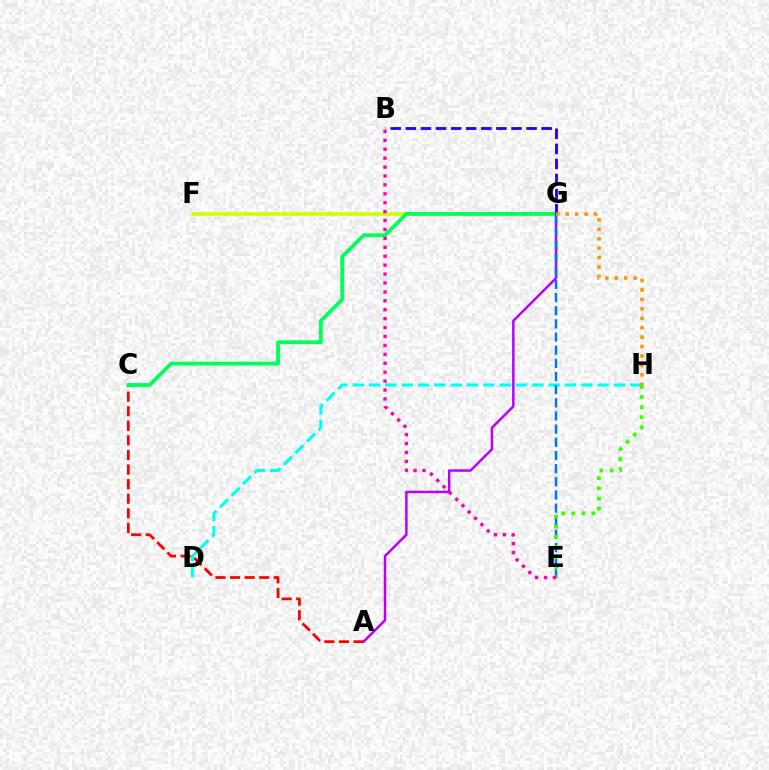{('A', 'C'): [{'color': '#ff0000', 'line_style': 'dashed', 'thickness': 1.98}], ('F', 'G'): [{'color': '#d1ff00', 'line_style': 'solid', 'thickness': 2.61}], ('A', 'G'): [{'color': '#b900ff', 'line_style': 'solid', 'thickness': 1.8}], ('D', 'H'): [{'color': '#00fff6', 'line_style': 'dashed', 'thickness': 2.22}], ('C', 'G'): [{'color': '#00ff5c', 'line_style': 'solid', 'thickness': 2.73}], ('B', 'G'): [{'color': '#2500ff', 'line_style': 'dashed', 'thickness': 2.05}], ('E', 'G'): [{'color': '#0074ff', 'line_style': 'dashed', 'thickness': 1.79}], ('G', 'H'): [{'color': '#ff9400', 'line_style': 'dotted', 'thickness': 2.56}], ('E', 'H'): [{'color': '#3dff00', 'line_style': 'dotted', 'thickness': 2.75}], ('B', 'E'): [{'color': '#ff00ac', 'line_style': 'dotted', 'thickness': 2.42}]}